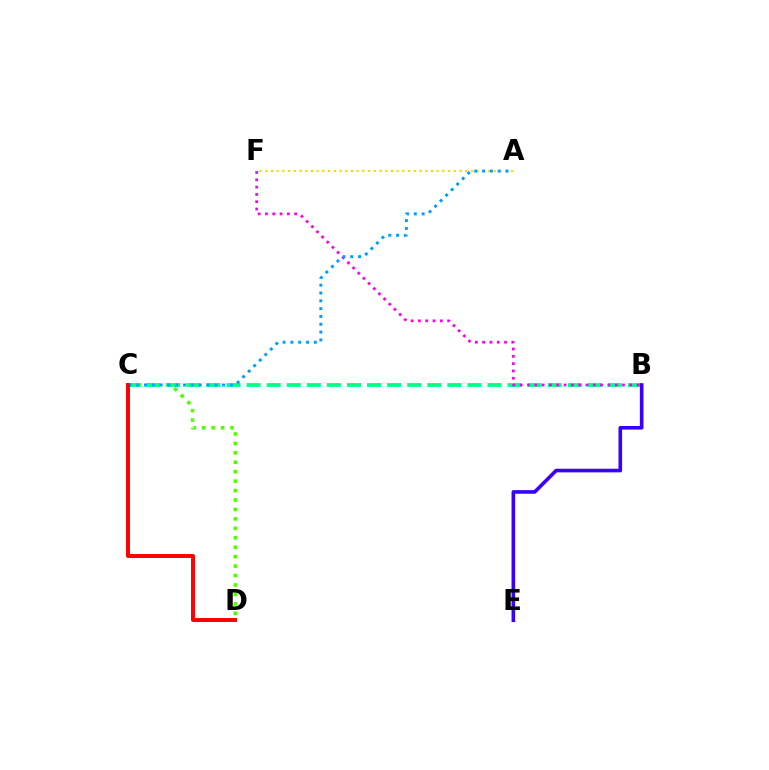{('C', 'D'): [{'color': '#4fff00', 'line_style': 'dotted', 'thickness': 2.56}, {'color': '#ff0000', 'line_style': 'solid', 'thickness': 2.85}], ('B', 'C'): [{'color': '#00ff86', 'line_style': 'dashed', 'thickness': 2.73}], ('A', 'F'): [{'color': '#ffd500', 'line_style': 'dotted', 'thickness': 1.55}], ('B', 'F'): [{'color': '#ff00ed', 'line_style': 'dotted', 'thickness': 1.99}], ('B', 'E'): [{'color': '#3700ff', 'line_style': 'solid', 'thickness': 2.6}], ('A', 'C'): [{'color': '#009eff', 'line_style': 'dotted', 'thickness': 2.12}]}